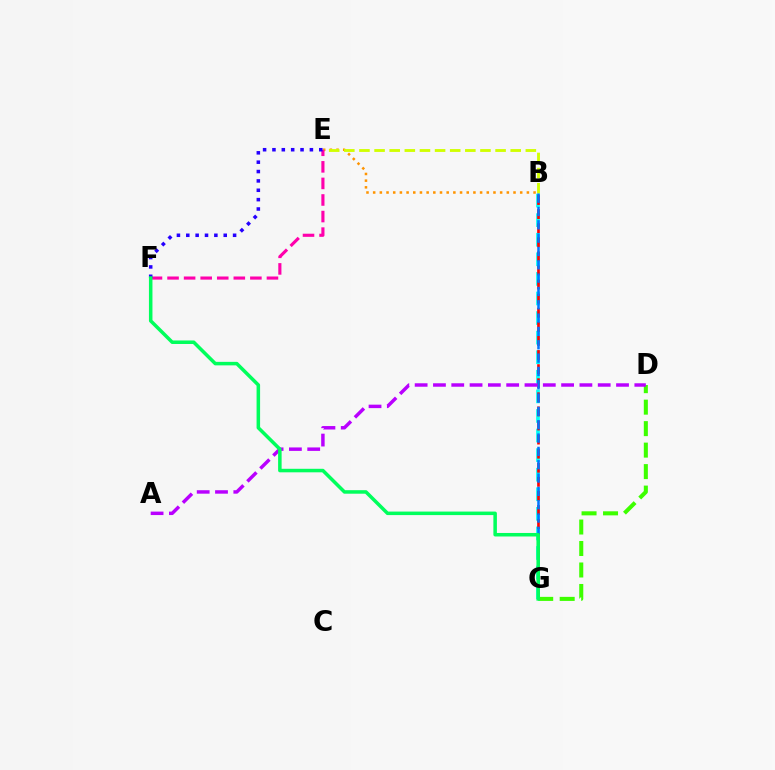{('B', 'E'): [{'color': '#ff9400', 'line_style': 'dotted', 'thickness': 1.82}, {'color': '#d1ff00', 'line_style': 'dashed', 'thickness': 2.05}], ('B', 'G'): [{'color': '#00fff6', 'line_style': 'dashed', 'thickness': 2.66}, {'color': '#ff0000', 'line_style': 'dashed', 'thickness': 1.91}, {'color': '#0074ff', 'line_style': 'dashed', 'thickness': 1.81}], ('D', 'G'): [{'color': '#3dff00', 'line_style': 'dashed', 'thickness': 2.92}], ('A', 'D'): [{'color': '#b900ff', 'line_style': 'dashed', 'thickness': 2.49}], ('E', 'F'): [{'color': '#ff00ac', 'line_style': 'dashed', 'thickness': 2.25}, {'color': '#2500ff', 'line_style': 'dotted', 'thickness': 2.54}], ('F', 'G'): [{'color': '#00ff5c', 'line_style': 'solid', 'thickness': 2.53}]}